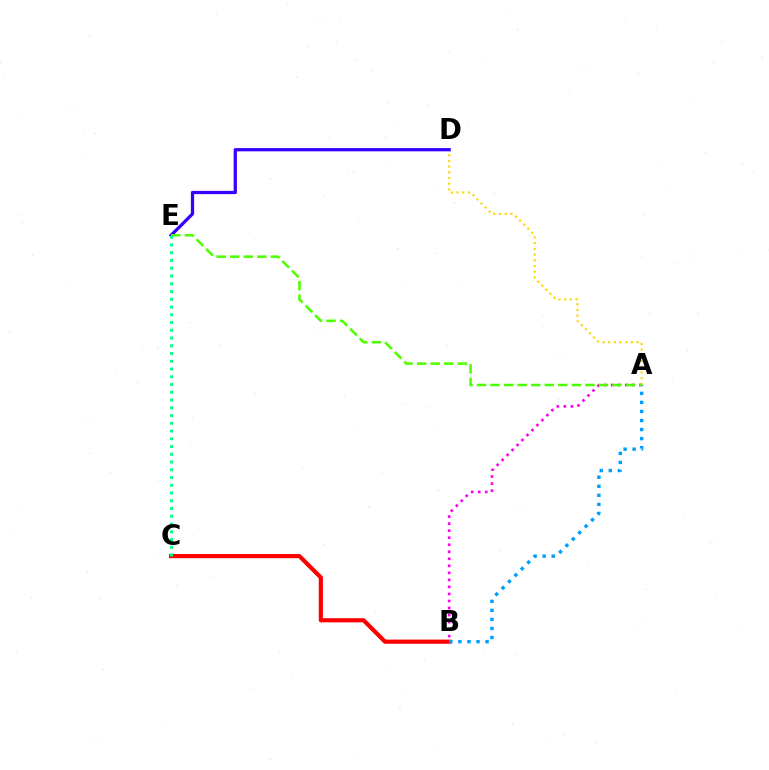{('A', 'B'): [{'color': '#ff00ed', 'line_style': 'dotted', 'thickness': 1.91}, {'color': '#009eff', 'line_style': 'dotted', 'thickness': 2.46}], ('B', 'C'): [{'color': '#ff0000', 'line_style': 'solid', 'thickness': 2.99}], ('A', 'D'): [{'color': '#ffd500', 'line_style': 'dotted', 'thickness': 1.55}], ('D', 'E'): [{'color': '#3700ff', 'line_style': 'solid', 'thickness': 2.35}], ('A', 'E'): [{'color': '#4fff00', 'line_style': 'dashed', 'thickness': 1.84}], ('C', 'E'): [{'color': '#00ff86', 'line_style': 'dotted', 'thickness': 2.11}]}